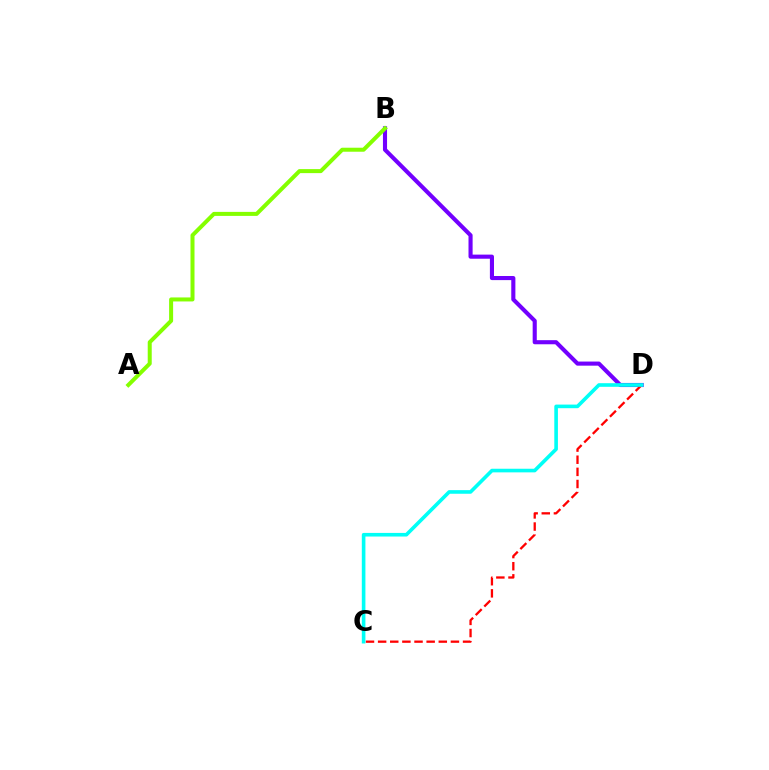{('B', 'D'): [{'color': '#7200ff', 'line_style': 'solid', 'thickness': 2.96}], ('A', 'B'): [{'color': '#84ff00', 'line_style': 'solid', 'thickness': 2.89}], ('C', 'D'): [{'color': '#ff0000', 'line_style': 'dashed', 'thickness': 1.65}, {'color': '#00fff6', 'line_style': 'solid', 'thickness': 2.6}]}